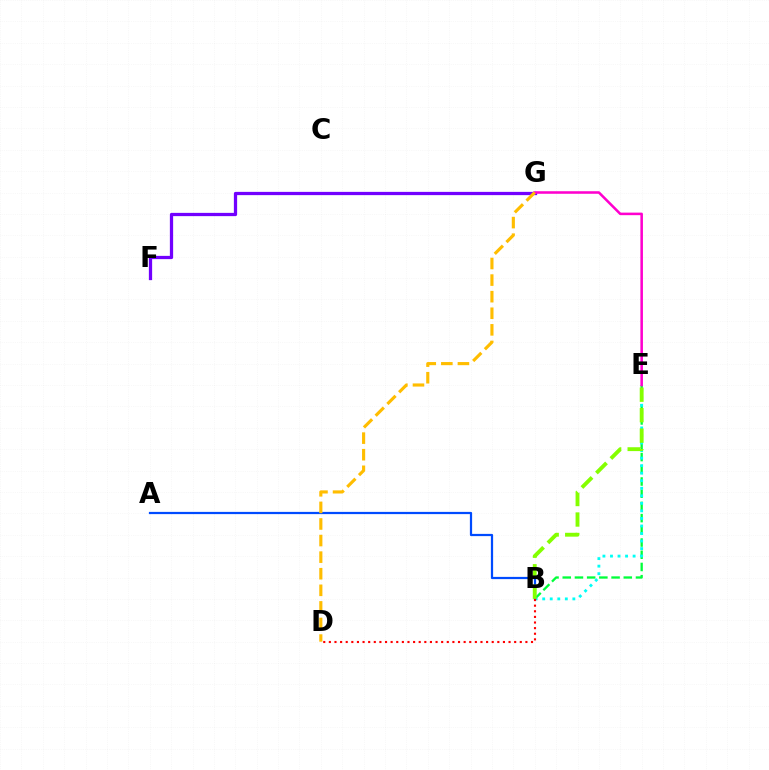{('B', 'E'): [{'color': '#00ff39', 'line_style': 'dashed', 'thickness': 1.66}, {'color': '#00fff6', 'line_style': 'dotted', 'thickness': 2.05}, {'color': '#84ff00', 'line_style': 'dashed', 'thickness': 2.78}], ('A', 'B'): [{'color': '#004bff', 'line_style': 'solid', 'thickness': 1.6}], ('F', 'G'): [{'color': '#7200ff', 'line_style': 'solid', 'thickness': 2.34}], ('E', 'G'): [{'color': '#ff00cf', 'line_style': 'solid', 'thickness': 1.84}], ('D', 'G'): [{'color': '#ffbd00', 'line_style': 'dashed', 'thickness': 2.25}], ('B', 'D'): [{'color': '#ff0000', 'line_style': 'dotted', 'thickness': 1.53}]}